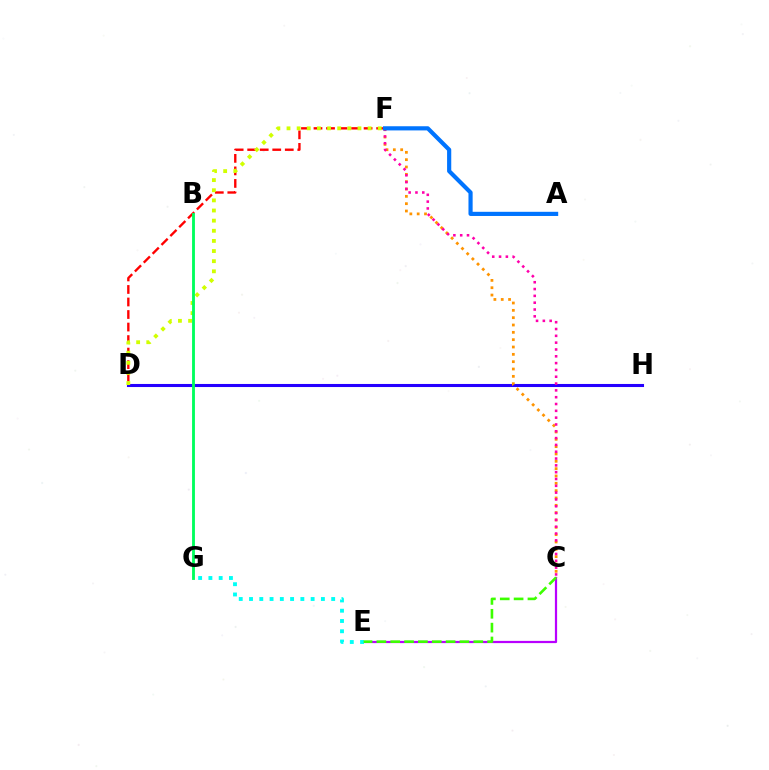{('D', 'H'): [{'color': '#2500ff', 'line_style': 'solid', 'thickness': 2.21}], ('C', 'E'): [{'color': '#b900ff', 'line_style': 'solid', 'thickness': 1.6}, {'color': '#3dff00', 'line_style': 'dashed', 'thickness': 1.88}], ('D', 'F'): [{'color': '#ff0000', 'line_style': 'dashed', 'thickness': 1.7}, {'color': '#d1ff00', 'line_style': 'dotted', 'thickness': 2.75}], ('C', 'F'): [{'color': '#ff9400', 'line_style': 'dotted', 'thickness': 1.99}, {'color': '#ff00ac', 'line_style': 'dotted', 'thickness': 1.85}], ('E', 'G'): [{'color': '#00fff6', 'line_style': 'dotted', 'thickness': 2.79}], ('B', 'G'): [{'color': '#00ff5c', 'line_style': 'solid', 'thickness': 2.05}], ('A', 'F'): [{'color': '#0074ff', 'line_style': 'solid', 'thickness': 3.0}]}